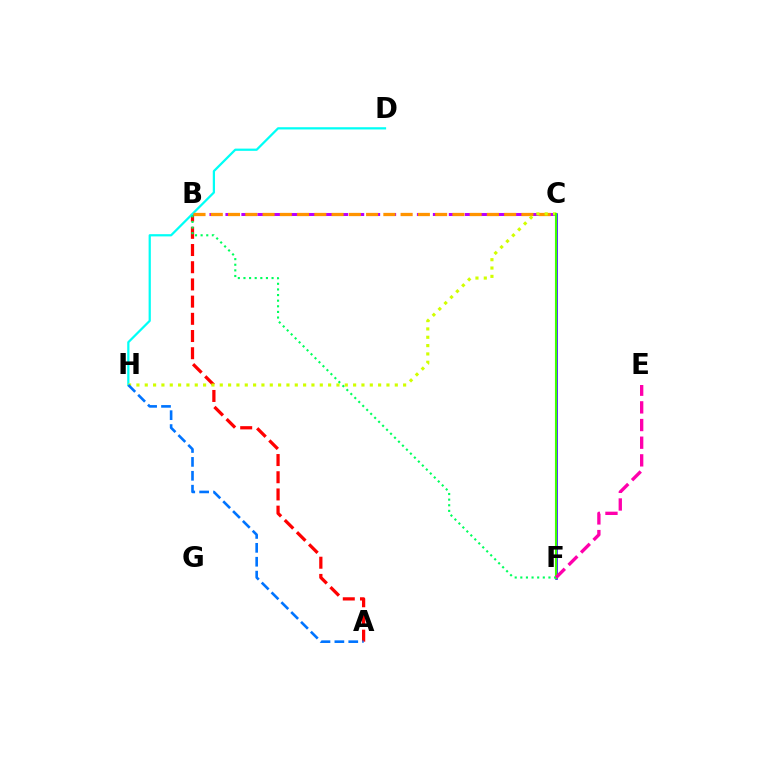{('C', 'F'): [{'color': '#2500ff', 'line_style': 'solid', 'thickness': 1.84}, {'color': '#3dff00', 'line_style': 'solid', 'thickness': 1.53}], ('A', 'B'): [{'color': '#ff0000', 'line_style': 'dashed', 'thickness': 2.34}], ('B', 'C'): [{'color': '#b900ff', 'line_style': 'dashed', 'thickness': 2.17}, {'color': '#ff9400', 'line_style': 'dashed', 'thickness': 2.34}], ('D', 'H'): [{'color': '#00fff6', 'line_style': 'solid', 'thickness': 1.61}], ('C', 'H'): [{'color': '#d1ff00', 'line_style': 'dotted', 'thickness': 2.26}], ('A', 'H'): [{'color': '#0074ff', 'line_style': 'dashed', 'thickness': 1.89}], ('B', 'F'): [{'color': '#00ff5c', 'line_style': 'dotted', 'thickness': 1.53}], ('E', 'F'): [{'color': '#ff00ac', 'line_style': 'dashed', 'thickness': 2.4}]}